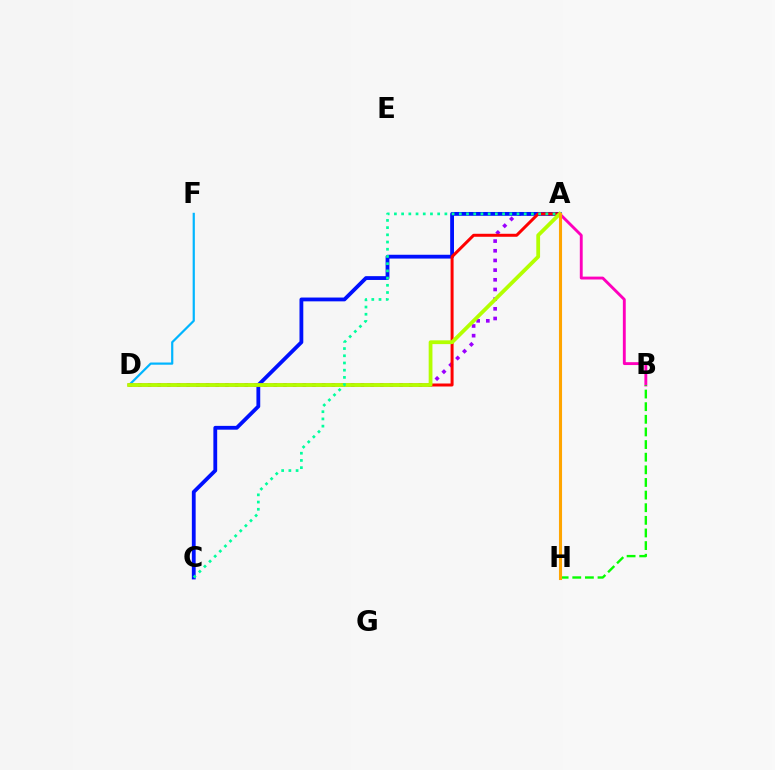{('D', 'F'): [{'color': '#00b5ff', 'line_style': 'solid', 'thickness': 1.59}], ('A', 'D'): [{'color': '#9b00ff', 'line_style': 'dotted', 'thickness': 2.63}, {'color': '#ff0000', 'line_style': 'solid', 'thickness': 2.15}, {'color': '#b3ff00', 'line_style': 'solid', 'thickness': 2.71}], ('A', 'C'): [{'color': '#0010ff', 'line_style': 'solid', 'thickness': 2.74}, {'color': '#00ff9d', 'line_style': 'dotted', 'thickness': 1.96}], ('A', 'B'): [{'color': '#ff00bd', 'line_style': 'solid', 'thickness': 2.07}], ('B', 'H'): [{'color': '#08ff00', 'line_style': 'dashed', 'thickness': 1.72}], ('A', 'H'): [{'color': '#ffa500', 'line_style': 'solid', 'thickness': 2.22}]}